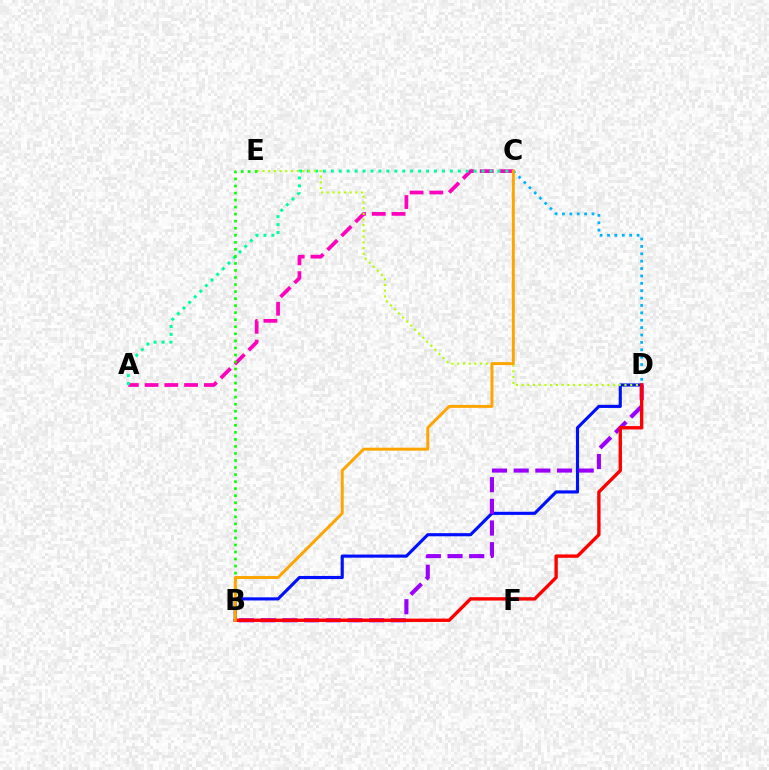{('A', 'C'): [{'color': '#ff00bd', 'line_style': 'dashed', 'thickness': 2.68}, {'color': '#00ff9d', 'line_style': 'dotted', 'thickness': 2.16}], ('B', 'D'): [{'color': '#0010ff', 'line_style': 'solid', 'thickness': 2.25}, {'color': '#9b00ff', 'line_style': 'dashed', 'thickness': 2.94}, {'color': '#ff0000', 'line_style': 'solid', 'thickness': 2.43}], ('D', 'E'): [{'color': '#b3ff00', 'line_style': 'dotted', 'thickness': 1.55}], ('B', 'E'): [{'color': '#08ff00', 'line_style': 'dotted', 'thickness': 1.91}], ('C', 'D'): [{'color': '#00b5ff', 'line_style': 'dotted', 'thickness': 2.01}], ('B', 'C'): [{'color': '#ffa500', 'line_style': 'solid', 'thickness': 2.13}]}